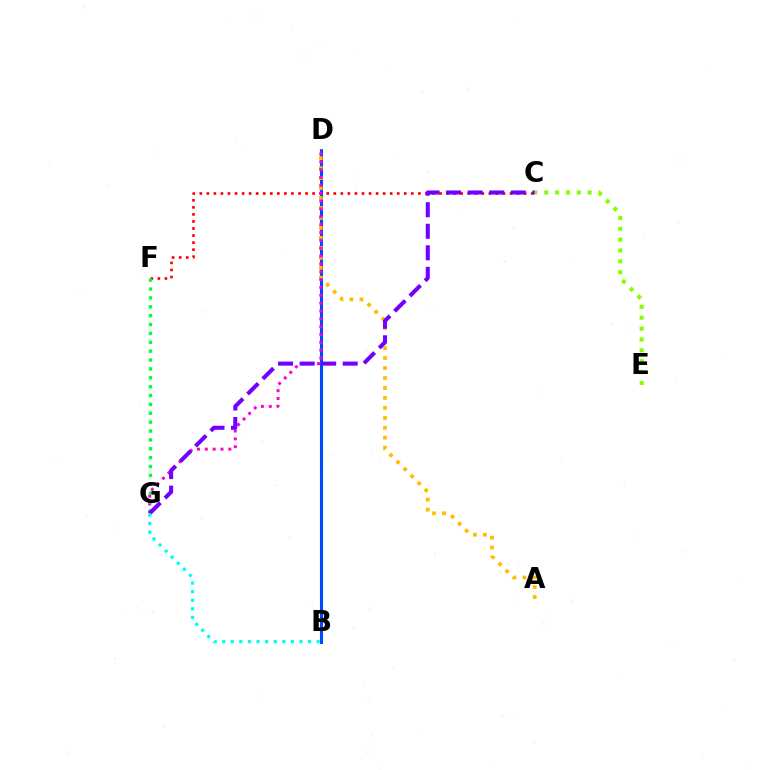{('C', 'E'): [{'color': '#84ff00', 'line_style': 'dotted', 'thickness': 2.95}], ('C', 'F'): [{'color': '#ff0000', 'line_style': 'dotted', 'thickness': 1.92}], ('B', 'D'): [{'color': '#004bff', 'line_style': 'solid', 'thickness': 2.22}], ('A', 'D'): [{'color': '#ffbd00', 'line_style': 'dotted', 'thickness': 2.71}], ('D', 'G'): [{'color': '#ff00cf', 'line_style': 'dotted', 'thickness': 2.13}], ('F', 'G'): [{'color': '#00ff39', 'line_style': 'dotted', 'thickness': 2.41}], ('C', 'G'): [{'color': '#7200ff', 'line_style': 'dashed', 'thickness': 2.93}], ('B', 'G'): [{'color': '#00fff6', 'line_style': 'dotted', 'thickness': 2.33}]}